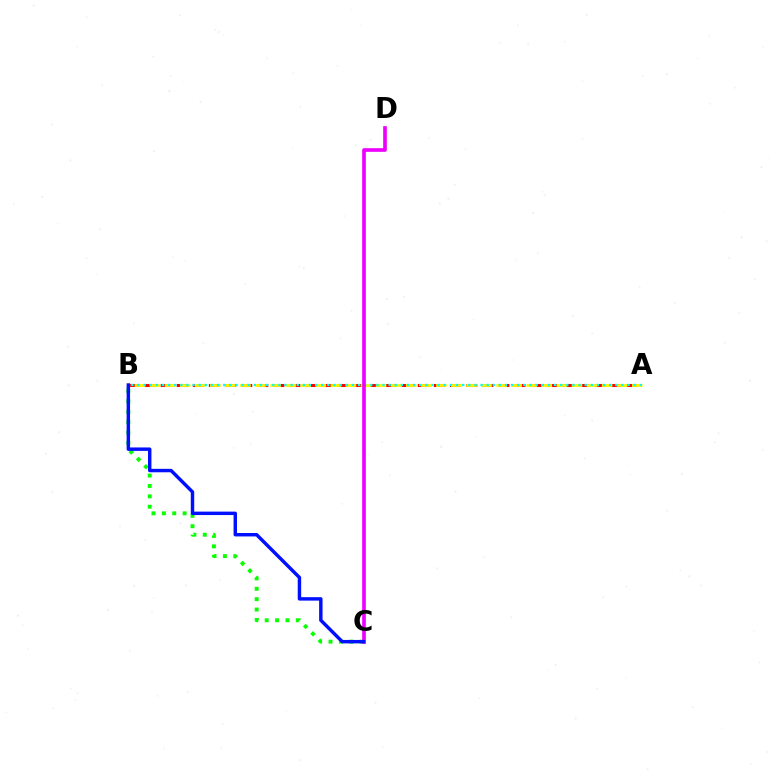{('B', 'C'): [{'color': '#08ff00', 'line_style': 'dotted', 'thickness': 2.82}, {'color': '#0010ff', 'line_style': 'solid', 'thickness': 2.48}], ('A', 'B'): [{'color': '#ff0000', 'line_style': 'dashed', 'thickness': 2.18}, {'color': '#fcf500', 'line_style': 'dashed', 'thickness': 2.05}, {'color': '#00fff6', 'line_style': 'dotted', 'thickness': 1.66}], ('C', 'D'): [{'color': '#ee00ff', 'line_style': 'solid', 'thickness': 2.63}]}